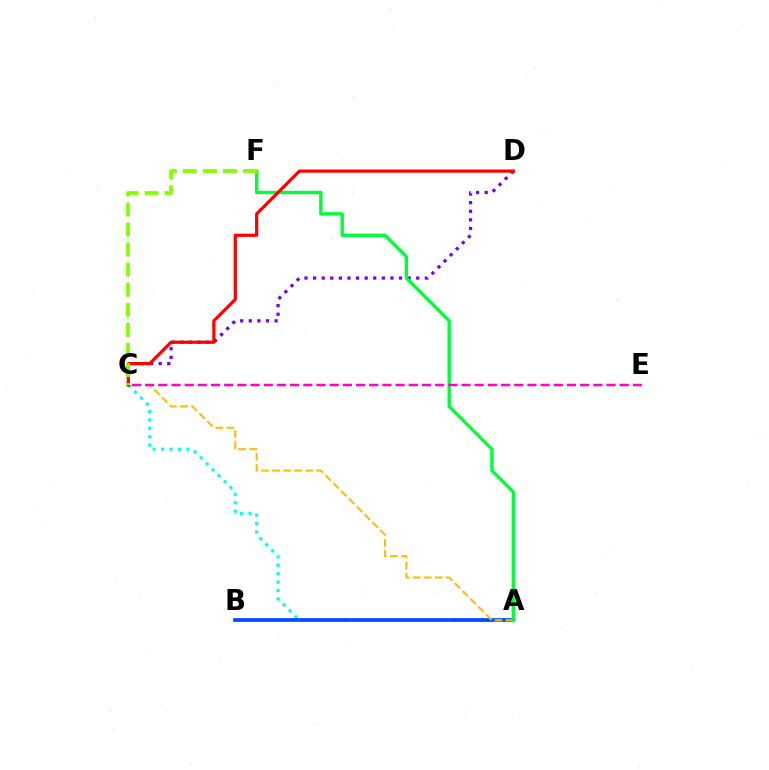{('A', 'C'): [{'color': '#00fff6', 'line_style': 'dotted', 'thickness': 2.29}, {'color': '#ffbd00', 'line_style': 'dashed', 'thickness': 1.5}], ('A', 'B'): [{'color': '#004bff', 'line_style': 'solid', 'thickness': 2.68}], ('C', 'D'): [{'color': '#7200ff', 'line_style': 'dotted', 'thickness': 2.34}, {'color': '#ff0000', 'line_style': 'solid', 'thickness': 2.32}], ('A', 'F'): [{'color': '#00ff39', 'line_style': 'solid', 'thickness': 2.43}], ('C', 'F'): [{'color': '#84ff00', 'line_style': 'dashed', 'thickness': 2.73}], ('C', 'E'): [{'color': '#ff00cf', 'line_style': 'dashed', 'thickness': 1.79}]}